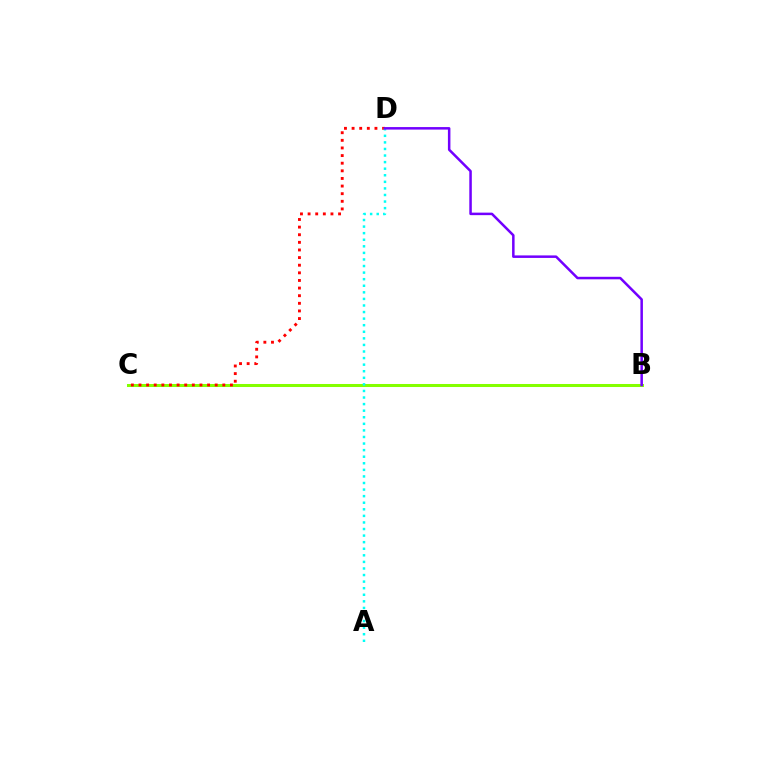{('B', 'C'): [{'color': '#84ff00', 'line_style': 'solid', 'thickness': 2.18}], ('C', 'D'): [{'color': '#ff0000', 'line_style': 'dotted', 'thickness': 2.07}], ('A', 'D'): [{'color': '#00fff6', 'line_style': 'dotted', 'thickness': 1.79}], ('B', 'D'): [{'color': '#7200ff', 'line_style': 'solid', 'thickness': 1.81}]}